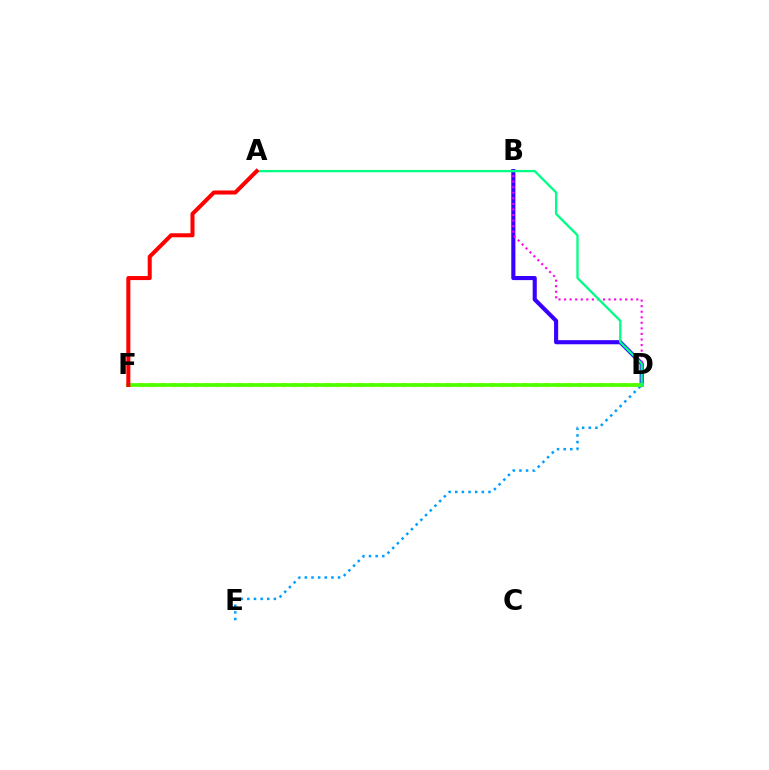{('B', 'D'): [{'color': '#3700ff', 'line_style': 'solid', 'thickness': 2.96}, {'color': '#ff00ed', 'line_style': 'dotted', 'thickness': 1.51}], ('D', 'E'): [{'color': '#009eff', 'line_style': 'dotted', 'thickness': 1.8}], ('D', 'F'): [{'color': '#ffd500', 'line_style': 'dotted', 'thickness': 2.98}, {'color': '#4fff00', 'line_style': 'solid', 'thickness': 2.68}], ('A', 'D'): [{'color': '#00ff86', 'line_style': 'solid', 'thickness': 1.66}], ('A', 'F'): [{'color': '#ff0000', 'line_style': 'solid', 'thickness': 2.9}]}